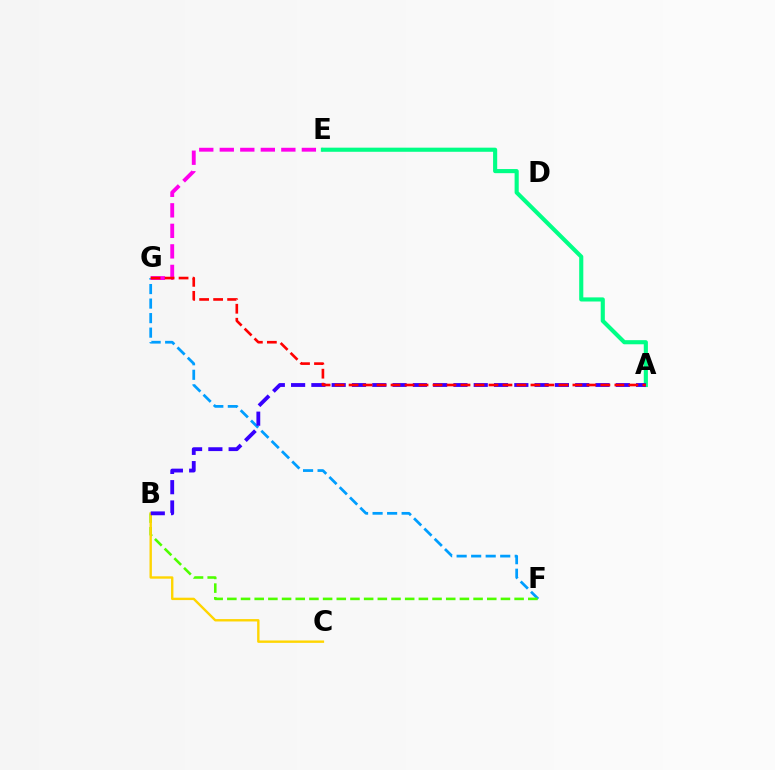{('F', 'G'): [{'color': '#009eff', 'line_style': 'dashed', 'thickness': 1.97}], ('E', 'G'): [{'color': '#ff00ed', 'line_style': 'dashed', 'thickness': 2.79}], ('A', 'E'): [{'color': '#00ff86', 'line_style': 'solid', 'thickness': 2.97}], ('B', 'F'): [{'color': '#4fff00', 'line_style': 'dashed', 'thickness': 1.86}], ('B', 'C'): [{'color': '#ffd500', 'line_style': 'solid', 'thickness': 1.72}], ('A', 'B'): [{'color': '#3700ff', 'line_style': 'dashed', 'thickness': 2.76}], ('A', 'G'): [{'color': '#ff0000', 'line_style': 'dashed', 'thickness': 1.9}]}